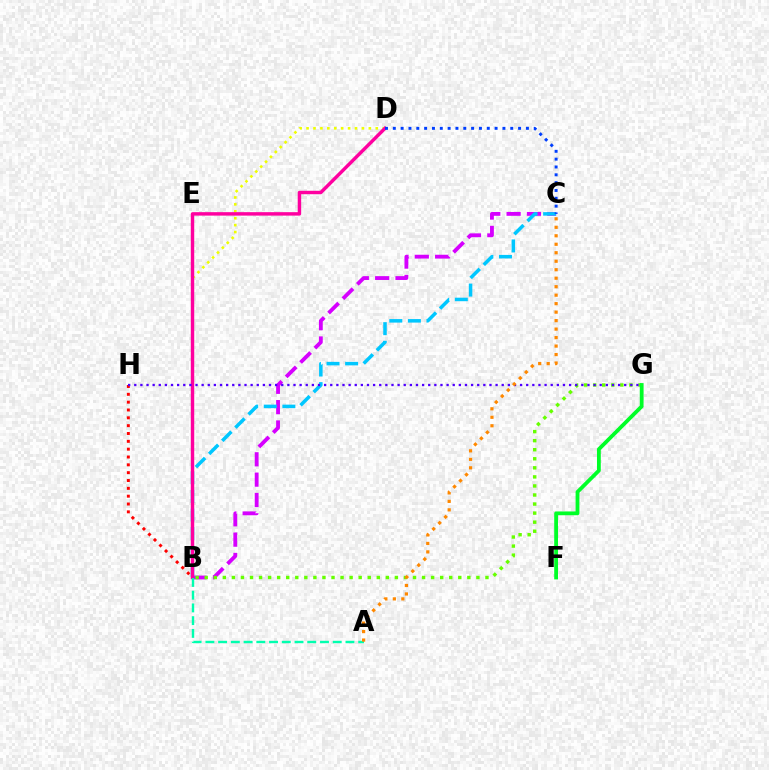{('B', 'C'): [{'color': '#d600ff', 'line_style': 'dashed', 'thickness': 2.76}, {'color': '#00c7ff', 'line_style': 'dashed', 'thickness': 2.53}], ('B', 'G'): [{'color': '#66ff00', 'line_style': 'dotted', 'thickness': 2.46}], ('B', 'D'): [{'color': '#eeff00', 'line_style': 'dotted', 'thickness': 1.88}, {'color': '#ff00a0', 'line_style': 'solid', 'thickness': 2.48}], ('F', 'G'): [{'color': '#00ff27', 'line_style': 'solid', 'thickness': 2.74}], ('C', 'D'): [{'color': '#003fff', 'line_style': 'dotted', 'thickness': 2.13}], ('B', 'H'): [{'color': '#ff0000', 'line_style': 'dotted', 'thickness': 2.13}], ('A', 'B'): [{'color': '#00ffaf', 'line_style': 'dashed', 'thickness': 1.73}], ('G', 'H'): [{'color': '#4f00ff', 'line_style': 'dotted', 'thickness': 1.66}], ('A', 'C'): [{'color': '#ff8800', 'line_style': 'dotted', 'thickness': 2.31}]}